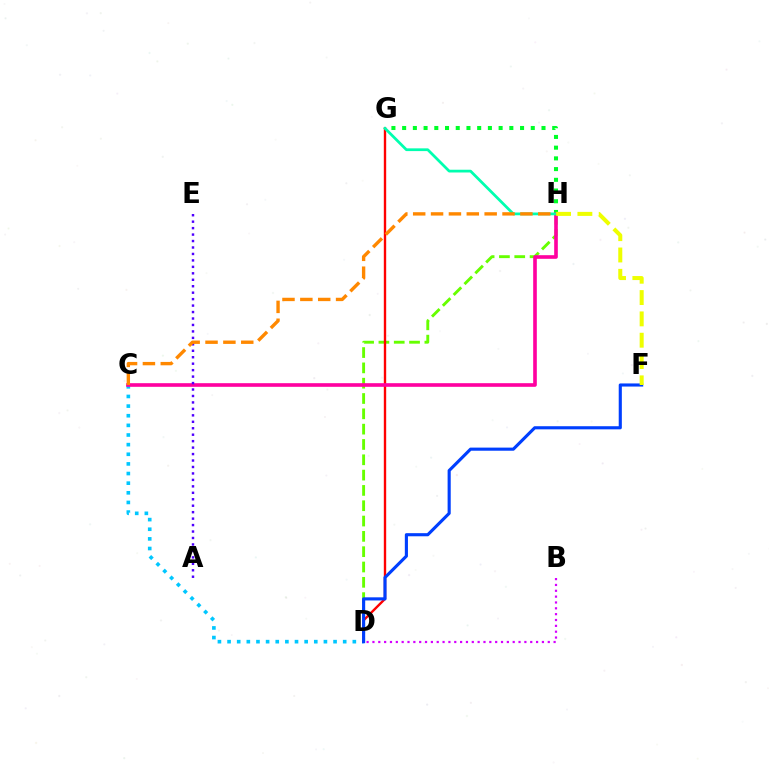{('D', 'H'): [{'color': '#66ff00', 'line_style': 'dashed', 'thickness': 2.08}], ('C', 'D'): [{'color': '#00c7ff', 'line_style': 'dotted', 'thickness': 2.62}], ('D', 'G'): [{'color': '#ff0000', 'line_style': 'solid', 'thickness': 1.71}], ('D', 'F'): [{'color': '#003fff', 'line_style': 'solid', 'thickness': 2.25}], ('G', 'H'): [{'color': '#00ff27', 'line_style': 'dotted', 'thickness': 2.91}, {'color': '#00ffaf', 'line_style': 'solid', 'thickness': 1.98}], ('C', 'H'): [{'color': '#ff00a0', 'line_style': 'solid', 'thickness': 2.61}, {'color': '#ff8800', 'line_style': 'dashed', 'thickness': 2.43}], ('A', 'E'): [{'color': '#4f00ff', 'line_style': 'dotted', 'thickness': 1.75}], ('F', 'H'): [{'color': '#eeff00', 'line_style': 'dashed', 'thickness': 2.9}], ('B', 'D'): [{'color': '#d600ff', 'line_style': 'dotted', 'thickness': 1.59}]}